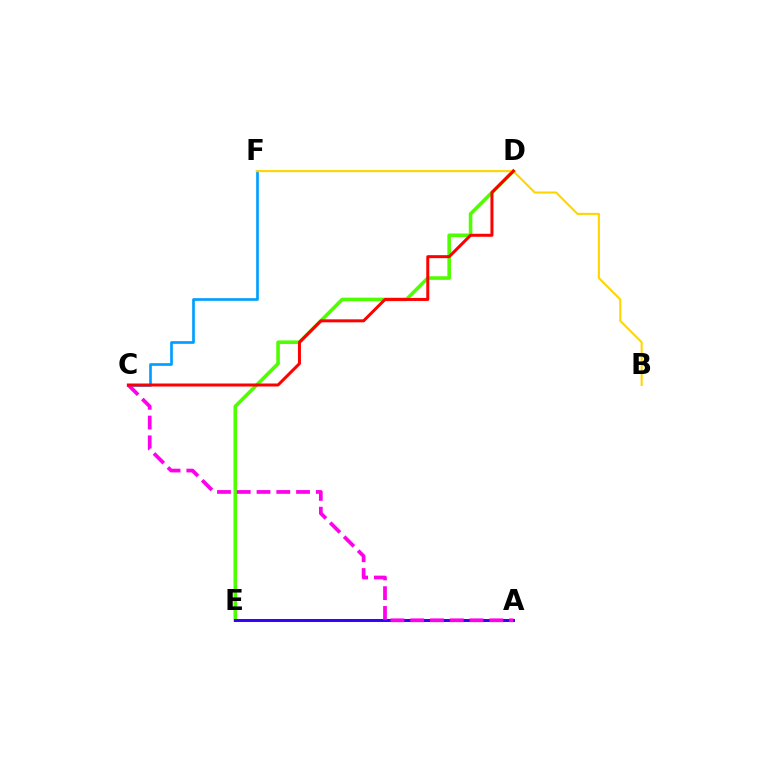{('A', 'E'): [{'color': '#00ff86', 'line_style': 'dotted', 'thickness': 2.01}, {'color': '#3700ff', 'line_style': 'solid', 'thickness': 2.14}], ('D', 'E'): [{'color': '#4fff00', 'line_style': 'solid', 'thickness': 2.59}], ('C', 'F'): [{'color': '#009eff', 'line_style': 'solid', 'thickness': 1.93}], ('A', 'C'): [{'color': '#ff00ed', 'line_style': 'dashed', 'thickness': 2.68}], ('B', 'F'): [{'color': '#ffd500', 'line_style': 'solid', 'thickness': 1.5}], ('C', 'D'): [{'color': '#ff0000', 'line_style': 'solid', 'thickness': 2.16}]}